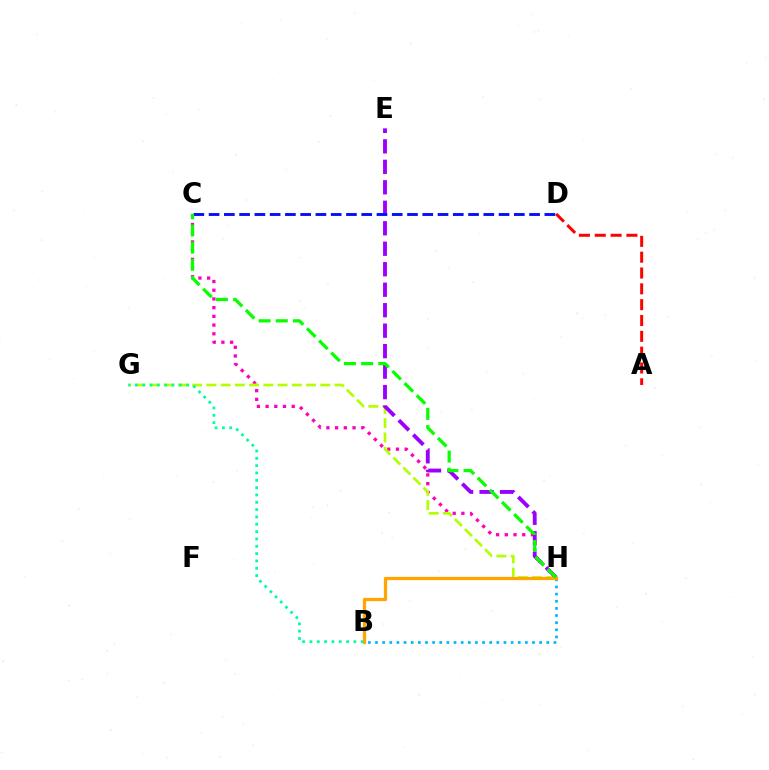{('C', 'H'): [{'color': '#ff00bd', 'line_style': 'dotted', 'thickness': 2.37}, {'color': '#08ff00', 'line_style': 'dashed', 'thickness': 2.33}], ('G', 'H'): [{'color': '#b3ff00', 'line_style': 'dashed', 'thickness': 1.93}], ('E', 'H'): [{'color': '#9b00ff', 'line_style': 'dashed', 'thickness': 2.78}], ('B', 'H'): [{'color': '#00b5ff', 'line_style': 'dotted', 'thickness': 1.94}, {'color': '#ffa500', 'line_style': 'solid', 'thickness': 2.35}], ('B', 'G'): [{'color': '#00ff9d', 'line_style': 'dotted', 'thickness': 1.99}], ('C', 'D'): [{'color': '#0010ff', 'line_style': 'dashed', 'thickness': 2.07}], ('A', 'D'): [{'color': '#ff0000', 'line_style': 'dashed', 'thickness': 2.15}]}